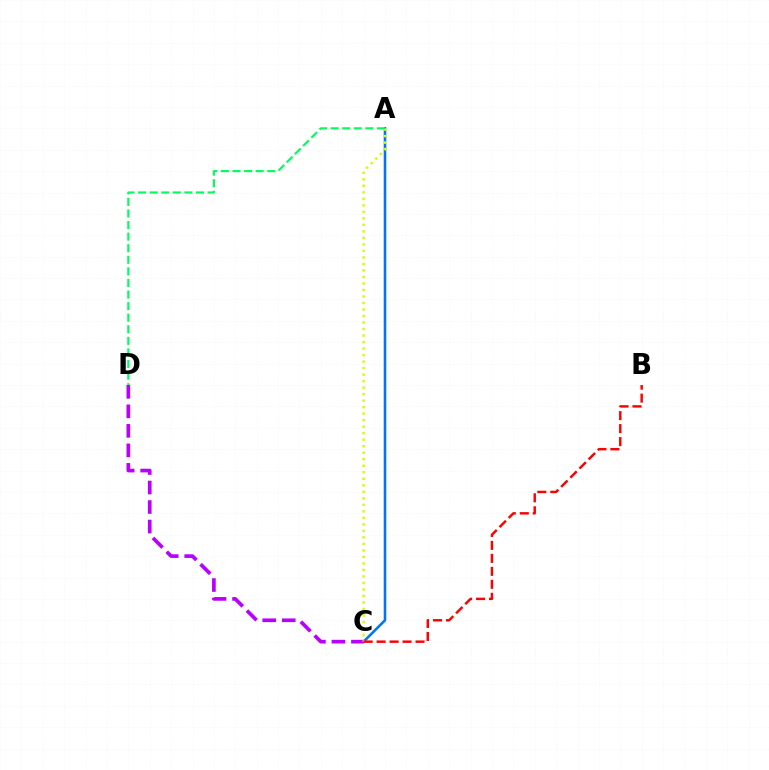{('A', 'C'): [{'color': '#0074ff', 'line_style': 'solid', 'thickness': 1.85}, {'color': '#d1ff00', 'line_style': 'dotted', 'thickness': 1.77}], ('C', 'D'): [{'color': '#b900ff', 'line_style': 'dashed', 'thickness': 2.65}], ('A', 'D'): [{'color': '#00ff5c', 'line_style': 'dashed', 'thickness': 1.57}], ('B', 'C'): [{'color': '#ff0000', 'line_style': 'dashed', 'thickness': 1.76}]}